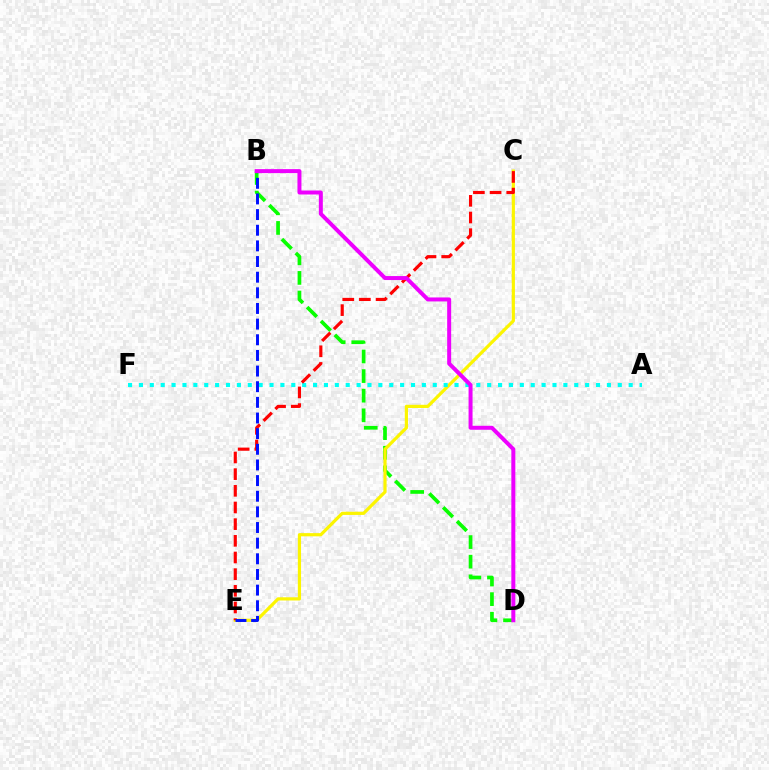{('B', 'D'): [{'color': '#08ff00', 'line_style': 'dashed', 'thickness': 2.66}, {'color': '#ee00ff', 'line_style': 'solid', 'thickness': 2.87}], ('C', 'E'): [{'color': '#fcf500', 'line_style': 'solid', 'thickness': 2.3}, {'color': '#ff0000', 'line_style': 'dashed', 'thickness': 2.26}], ('A', 'F'): [{'color': '#00fff6', 'line_style': 'dotted', 'thickness': 2.96}], ('B', 'E'): [{'color': '#0010ff', 'line_style': 'dashed', 'thickness': 2.13}]}